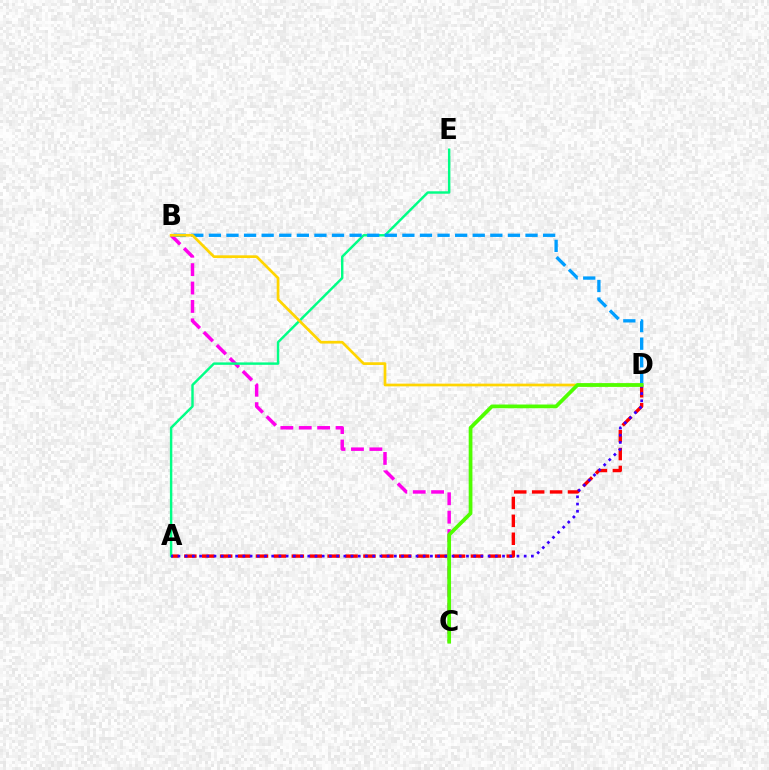{('B', 'C'): [{'color': '#ff00ed', 'line_style': 'dashed', 'thickness': 2.5}], ('A', 'D'): [{'color': '#ff0000', 'line_style': 'dashed', 'thickness': 2.43}, {'color': '#3700ff', 'line_style': 'dotted', 'thickness': 1.96}], ('A', 'E'): [{'color': '#00ff86', 'line_style': 'solid', 'thickness': 1.75}], ('B', 'D'): [{'color': '#009eff', 'line_style': 'dashed', 'thickness': 2.39}, {'color': '#ffd500', 'line_style': 'solid', 'thickness': 1.95}], ('C', 'D'): [{'color': '#4fff00', 'line_style': 'solid', 'thickness': 2.69}]}